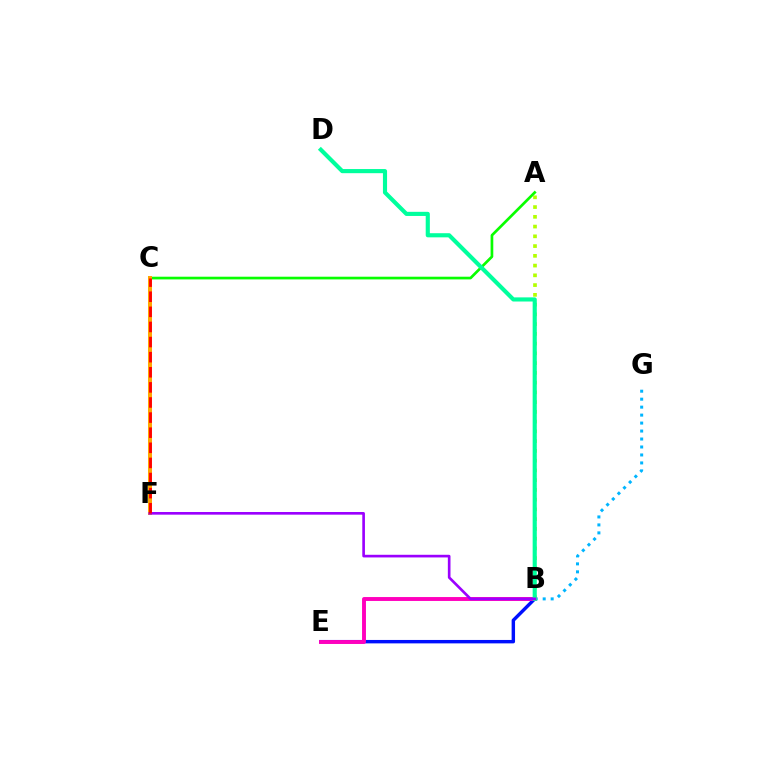{('B', 'G'): [{'color': '#00b5ff', 'line_style': 'dotted', 'thickness': 2.17}], ('A', 'B'): [{'color': '#b3ff00', 'line_style': 'dotted', 'thickness': 2.65}], ('A', 'C'): [{'color': '#08ff00', 'line_style': 'solid', 'thickness': 1.94}], ('C', 'F'): [{'color': '#ffa500', 'line_style': 'solid', 'thickness': 2.89}, {'color': '#ff0000', 'line_style': 'dashed', 'thickness': 2.05}], ('B', 'E'): [{'color': '#0010ff', 'line_style': 'solid', 'thickness': 2.46}, {'color': '#ff00bd', 'line_style': 'solid', 'thickness': 2.81}], ('B', 'D'): [{'color': '#00ff9d', 'line_style': 'solid', 'thickness': 2.98}], ('B', 'F'): [{'color': '#9b00ff', 'line_style': 'solid', 'thickness': 1.91}]}